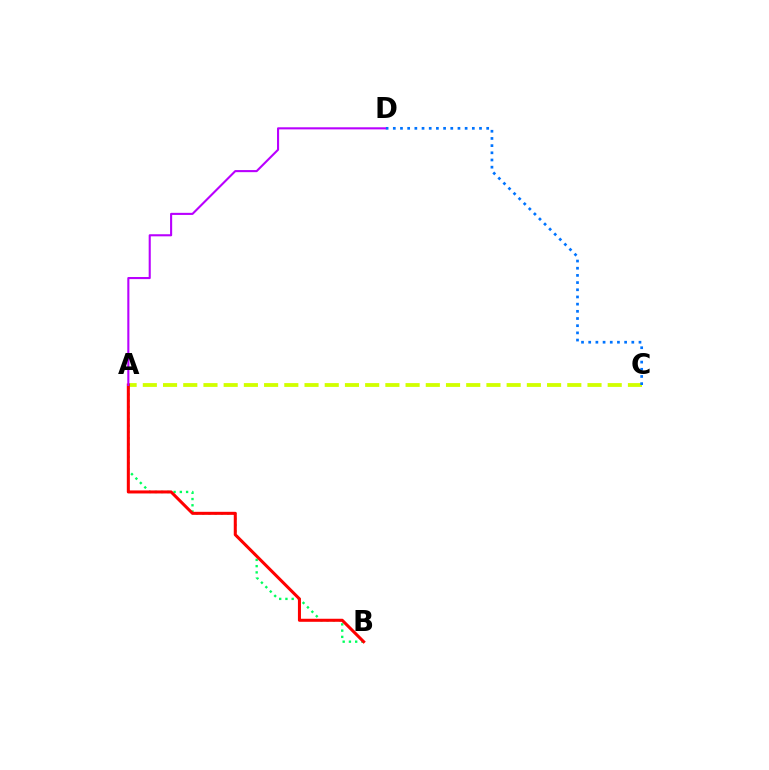{('A', 'B'): [{'color': '#00ff5c', 'line_style': 'dotted', 'thickness': 1.7}, {'color': '#ff0000', 'line_style': 'solid', 'thickness': 2.19}], ('A', 'C'): [{'color': '#d1ff00', 'line_style': 'dashed', 'thickness': 2.75}], ('C', 'D'): [{'color': '#0074ff', 'line_style': 'dotted', 'thickness': 1.95}], ('A', 'D'): [{'color': '#b900ff', 'line_style': 'solid', 'thickness': 1.51}]}